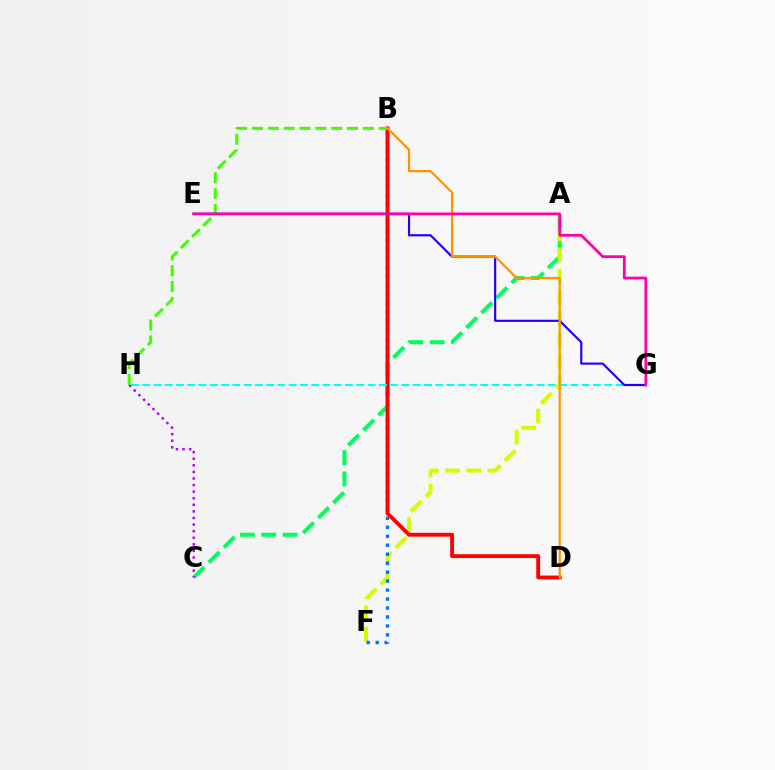{('A', 'C'): [{'color': '#00ff5c', 'line_style': 'dashed', 'thickness': 2.89}], ('A', 'F'): [{'color': '#d1ff00', 'line_style': 'dashed', 'thickness': 2.89}], ('B', 'F'): [{'color': '#0074ff', 'line_style': 'dotted', 'thickness': 2.44}], ('B', 'D'): [{'color': '#ff0000', 'line_style': 'solid', 'thickness': 2.77}, {'color': '#ff9400', 'line_style': 'solid', 'thickness': 1.61}], ('G', 'H'): [{'color': '#00fff6', 'line_style': 'dashed', 'thickness': 1.53}], ('C', 'H'): [{'color': '#b900ff', 'line_style': 'dotted', 'thickness': 1.79}], ('B', 'H'): [{'color': '#3dff00', 'line_style': 'dashed', 'thickness': 2.15}], ('E', 'G'): [{'color': '#2500ff', 'line_style': 'solid', 'thickness': 1.57}, {'color': '#ff00ac', 'line_style': 'solid', 'thickness': 1.99}]}